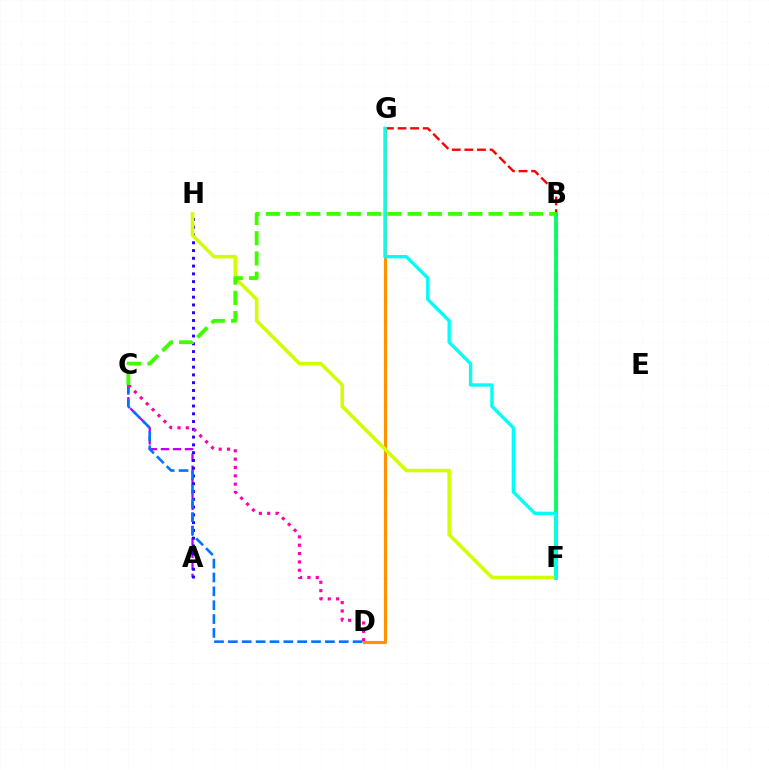{('A', 'C'): [{'color': '#b900ff', 'line_style': 'dashed', 'thickness': 1.63}], ('F', 'G'): [{'color': '#ff0000', 'line_style': 'dashed', 'thickness': 1.71}, {'color': '#00fff6', 'line_style': 'solid', 'thickness': 2.41}], ('A', 'H'): [{'color': '#2500ff', 'line_style': 'dotted', 'thickness': 2.11}], ('D', 'G'): [{'color': '#ff9400', 'line_style': 'solid', 'thickness': 2.26}], ('B', 'F'): [{'color': '#00ff5c', 'line_style': 'solid', 'thickness': 2.72}], ('C', 'D'): [{'color': '#0074ff', 'line_style': 'dashed', 'thickness': 1.88}, {'color': '#ff00ac', 'line_style': 'dotted', 'thickness': 2.27}], ('F', 'H'): [{'color': '#d1ff00', 'line_style': 'solid', 'thickness': 2.53}], ('B', 'C'): [{'color': '#3dff00', 'line_style': 'dashed', 'thickness': 2.75}]}